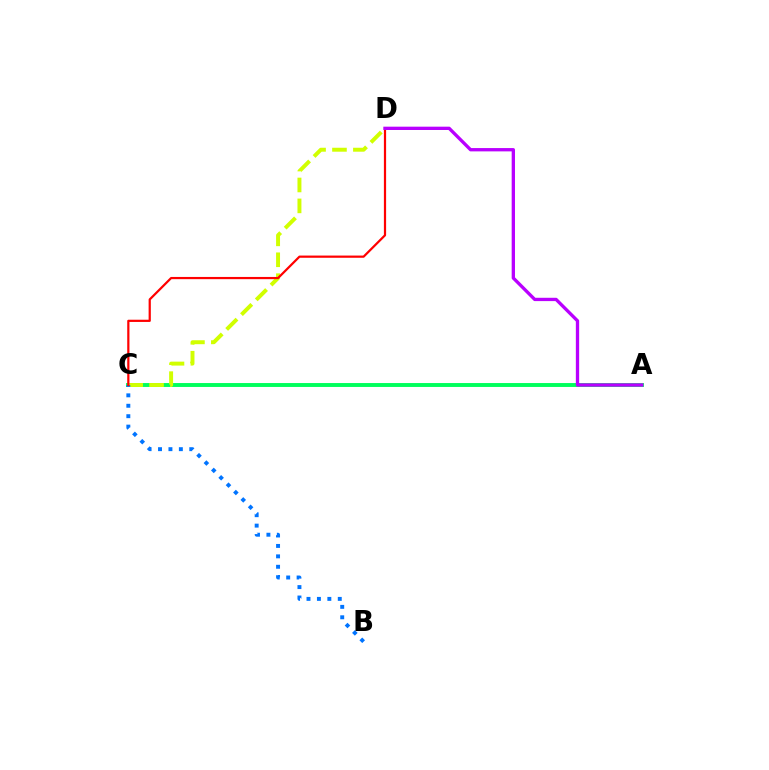{('A', 'C'): [{'color': '#00ff5c', 'line_style': 'solid', 'thickness': 2.81}], ('C', 'D'): [{'color': '#d1ff00', 'line_style': 'dashed', 'thickness': 2.84}, {'color': '#ff0000', 'line_style': 'solid', 'thickness': 1.6}], ('B', 'C'): [{'color': '#0074ff', 'line_style': 'dotted', 'thickness': 2.83}], ('A', 'D'): [{'color': '#b900ff', 'line_style': 'solid', 'thickness': 2.39}]}